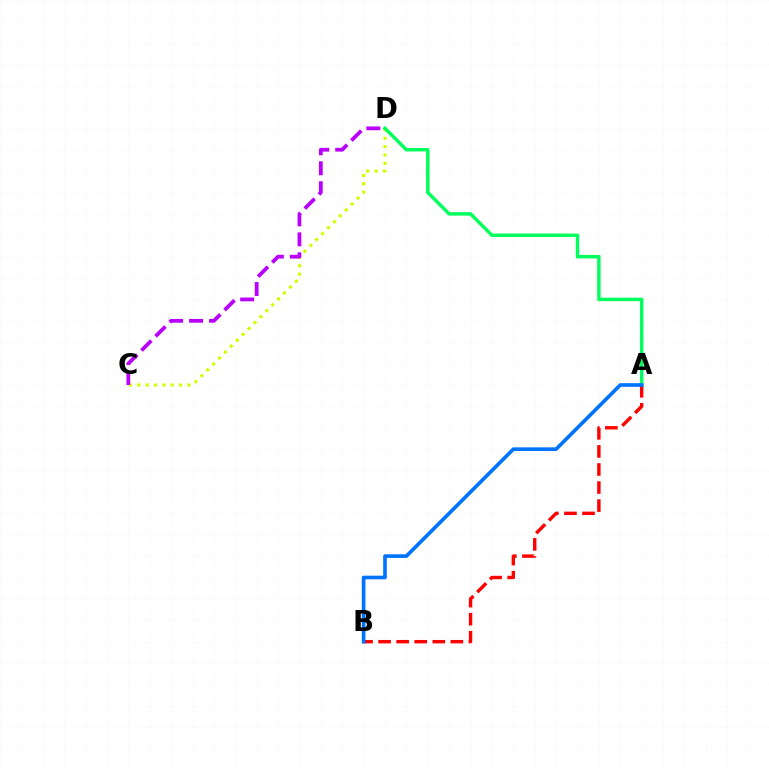{('C', 'D'): [{'color': '#d1ff00', 'line_style': 'dotted', 'thickness': 2.27}, {'color': '#b900ff', 'line_style': 'dashed', 'thickness': 2.71}], ('A', 'D'): [{'color': '#00ff5c', 'line_style': 'solid', 'thickness': 2.48}], ('A', 'B'): [{'color': '#ff0000', 'line_style': 'dashed', 'thickness': 2.45}, {'color': '#0074ff', 'line_style': 'solid', 'thickness': 2.63}]}